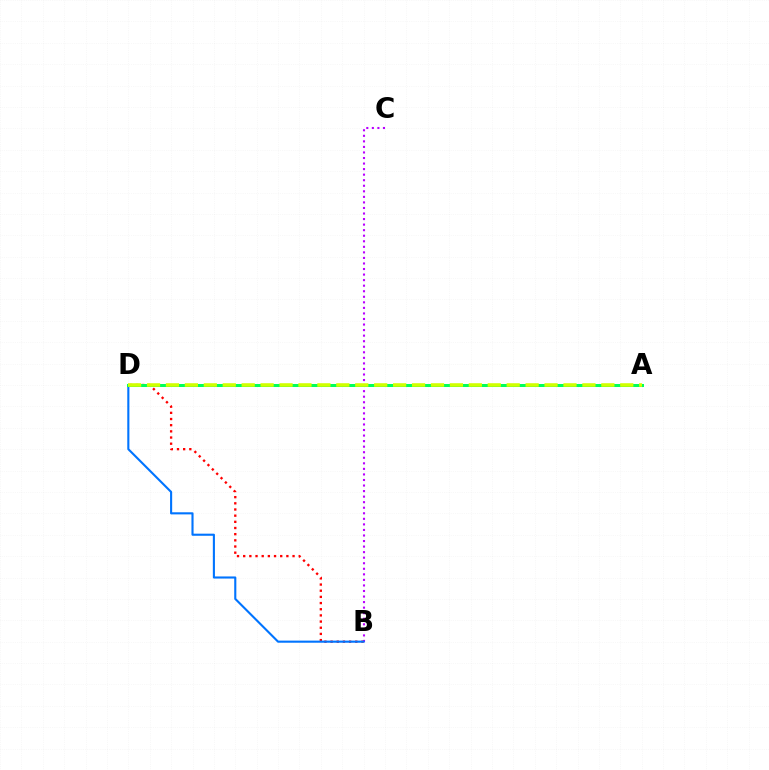{('B', 'D'): [{'color': '#ff0000', 'line_style': 'dotted', 'thickness': 1.68}, {'color': '#0074ff', 'line_style': 'solid', 'thickness': 1.52}], ('B', 'C'): [{'color': '#b900ff', 'line_style': 'dotted', 'thickness': 1.51}], ('A', 'D'): [{'color': '#00ff5c', 'line_style': 'solid', 'thickness': 2.16}, {'color': '#d1ff00', 'line_style': 'dashed', 'thickness': 2.57}]}